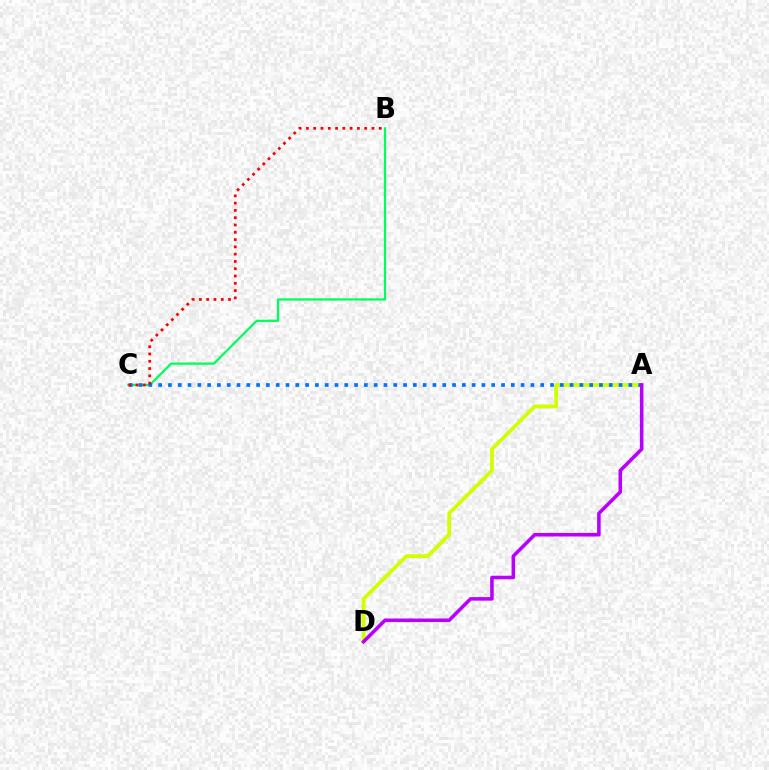{('B', 'C'): [{'color': '#00ff5c', 'line_style': 'solid', 'thickness': 1.62}, {'color': '#ff0000', 'line_style': 'dotted', 'thickness': 1.98}], ('A', 'D'): [{'color': '#d1ff00', 'line_style': 'solid', 'thickness': 2.72}, {'color': '#b900ff', 'line_style': 'solid', 'thickness': 2.56}], ('A', 'C'): [{'color': '#0074ff', 'line_style': 'dotted', 'thickness': 2.66}]}